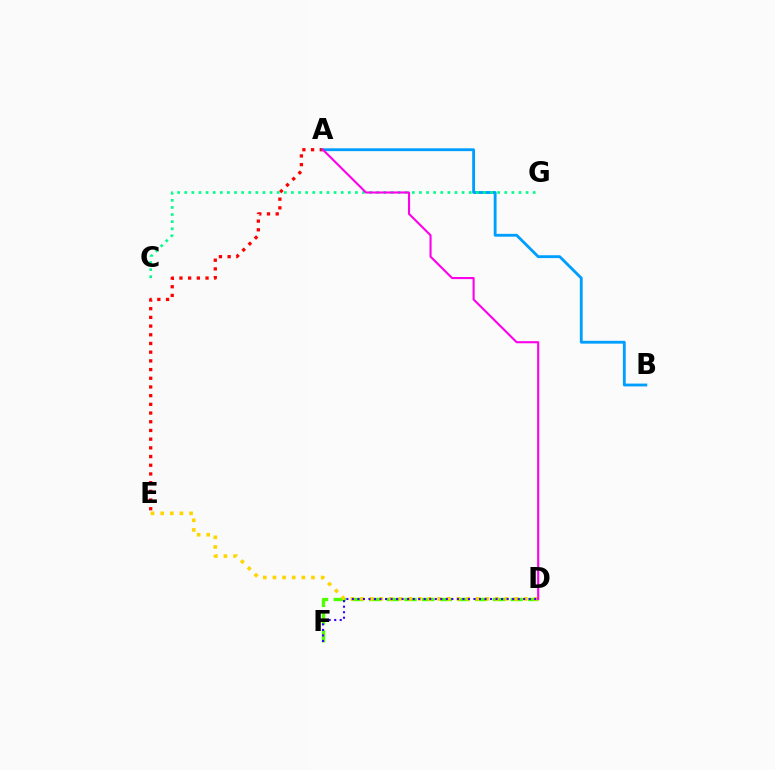{('D', 'F'): [{'color': '#4fff00', 'line_style': 'dashed', 'thickness': 2.4}, {'color': '#3700ff', 'line_style': 'dotted', 'thickness': 1.5}], ('A', 'E'): [{'color': '#ff0000', 'line_style': 'dotted', 'thickness': 2.36}], ('D', 'E'): [{'color': '#ffd500', 'line_style': 'dotted', 'thickness': 2.62}], ('A', 'B'): [{'color': '#009eff', 'line_style': 'solid', 'thickness': 2.04}], ('C', 'G'): [{'color': '#00ff86', 'line_style': 'dotted', 'thickness': 1.93}], ('A', 'D'): [{'color': '#ff00ed', 'line_style': 'solid', 'thickness': 1.51}]}